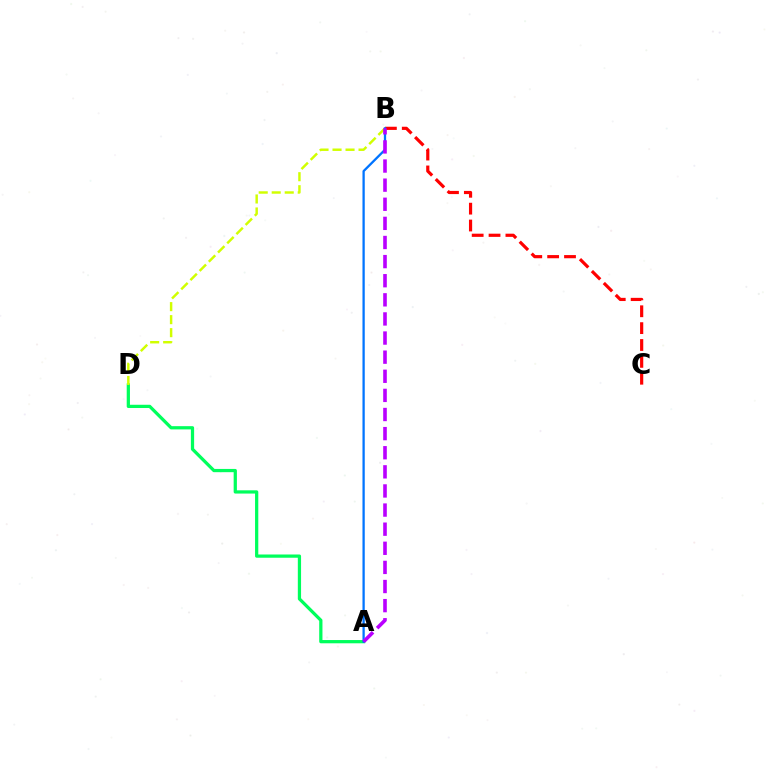{('B', 'C'): [{'color': '#ff0000', 'line_style': 'dashed', 'thickness': 2.29}], ('A', 'D'): [{'color': '#00ff5c', 'line_style': 'solid', 'thickness': 2.34}], ('B', 'D'): [{'color': '#d1ff00', 'line_style': 'dashed', 'thickness': 1.77}], ('A', 'B'): [{'color': '#0074ff', 'line_style': 'solid', 'thickness': 1.65}, {'color': '#b900ff', 'line_style': 'dashed', 'thickness': 2.6}]}